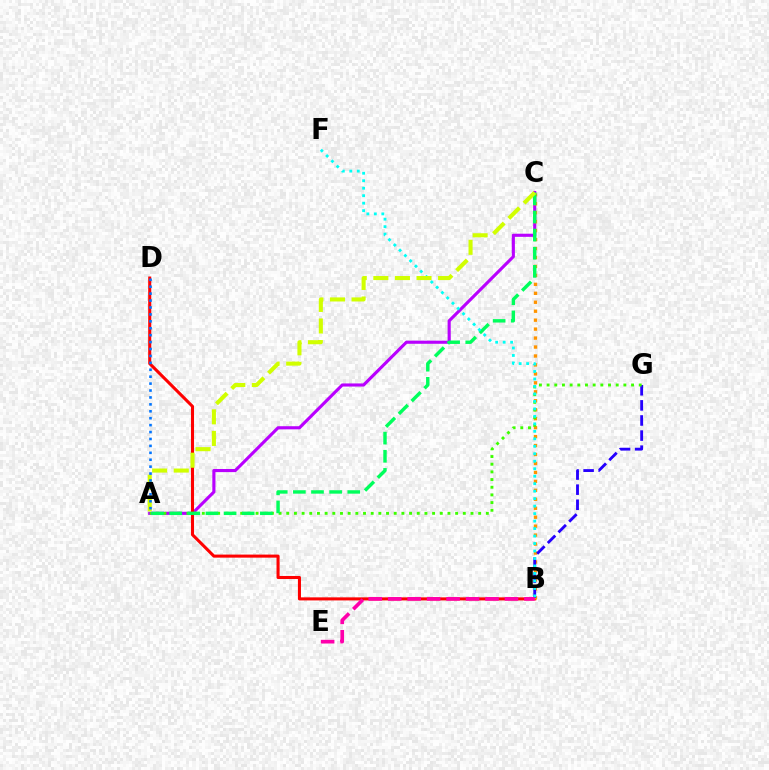{('A', 'C'): [{'color': '#b900ff', 'line_style': 'solid', 'thickness': 2.25}, {'color': '#00ff5c', 'line_style': 'dashed', 'thickness': 2.46}, {'color': '#d1ff00', 'line_style': 'dashed', 'thickness': 2.93}], ('B', 'D'): [{'color': '#ff0000', 'line_style': 'solid', 'thickness': 2.2}], ('B', 'C'): [{'color': '#ff9400', 'line_style': 'dotted', 'thickness': 2.43}], ('B', 'G'): [{'color': '#2500ff', 'line_style': 'dashed', 'thickness': 2.05}], ('A', 'G'): [{'color': '#3dff00', 'line_style': 'dotted', 'thickness': 2.09}], ('B', 'F'): [{'color': '#00fff6', 'line_style': 'dotted', 'thickness': 2.03}], ('B', 'E'): [{'color': '#ff00ac', 'line_style': 'dashed', 'thickness': 2.64}], ('A', 'D'): [{'color': '#0074ff', 'line_style': 'dotted', 'thickness': 1.88}]}